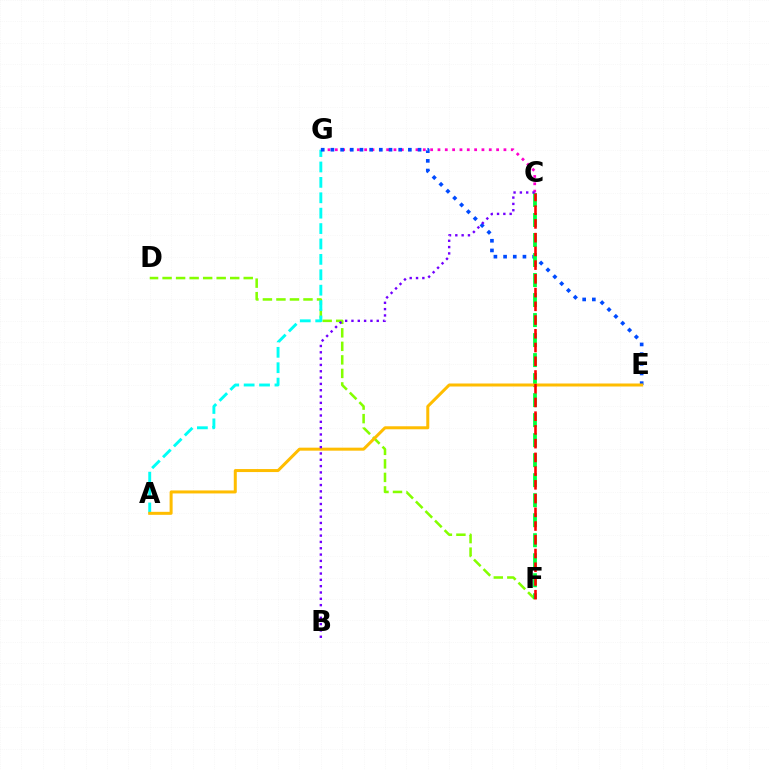{('D', 'F'): [{'color': '#84ff00', 'line_style': 'dashed', 'thickness': 1.84}], ('C', 'G'): [{'color': '#ff00cf', 'line_style': 'dotted', 'thickness': 1.99}], ('A', 'G'): [{'color': '#00fff6', 'line_style': 'dashed', 'thickness': 2.09}], ('E', 'G'): [{'color': '#004bff', 'line_style': 'dotted', 'thickness': 2.63}], ('C', 'F'): [{'color': '#00ff39', 'line_style': 'dashed', 'thickness': 2.72}, {'color': '#ff0000', 'line_style': 'dashed', 'thickness': 1.87}], ('A', 'E'): [{'color': '#ffbd00', 'line_style': 'solid', 'thickness': 2.17}], ('B', 'C'): [{'color': '#7200ff', 'line_style': 'dotted', 'thickness': 1.72}]}